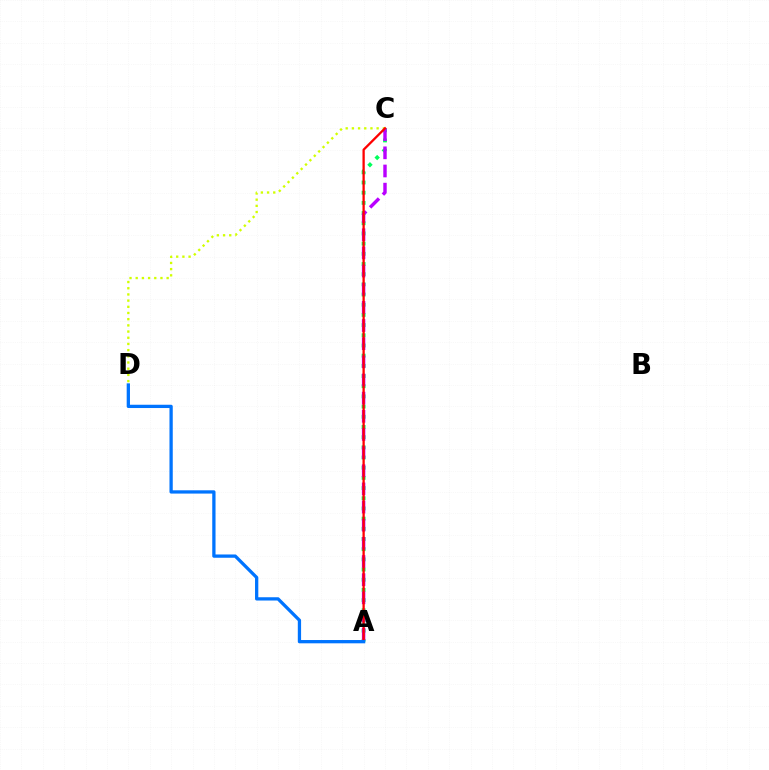{('A', 'C'): [{'color': '#00ff5c', 'line_style': 'dotted', 'thickness': 2.77}, {'color': '#b900ff', 'line_style': 'dashed', 'thickness': 2.47}, {'color': '#ff0000', 'line_style': 'solid', 'thickness': 1.65}], ('C', 'D'): [{'color': '#d1ff00', 'line_style': 'dotted', 'thickness': 1.68}], ('A', 'D'): [{'color': '#0074ff', 'line_style': 'solid', 'thickness': 2.36}]}